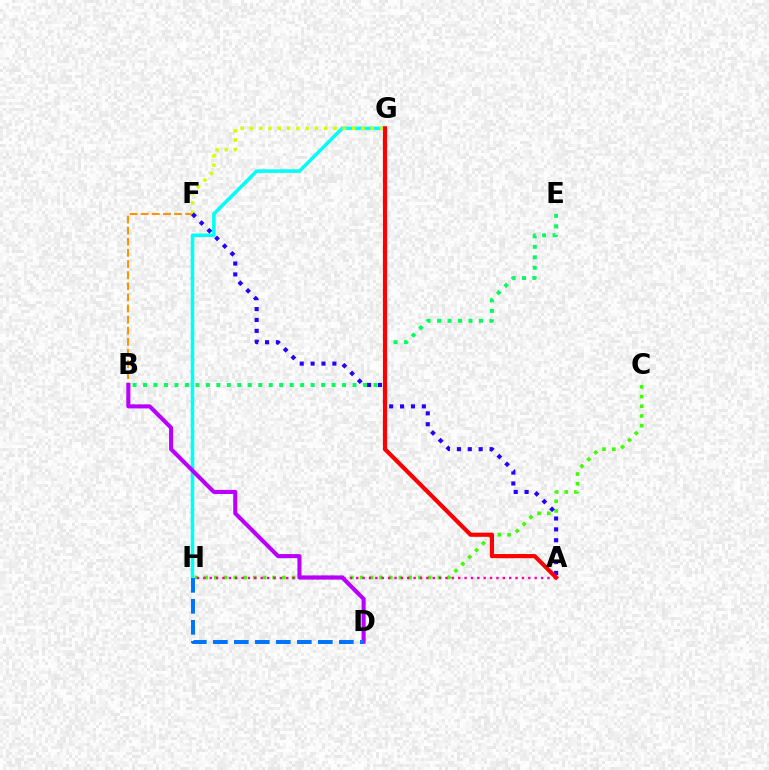{('C', 'H'): [{'color': '#3dff00', 'line_style': 'dotted', 'thickness': 2.64}], ('B', 'E'): [{'color': '#00ff5c', 'line_style': 'dotted', 'thickness': 2.85}], ('A', 'H'): [{'color': '#ff00ac', 'line_style': 'dotted', 'thickness': 1.73}], ('G', 'H'): [{'color': '#00fff6', 'line_style': 'solid', 'thickness': 2.55}], ('B', 'F'): [{'color': '#ff9400', 'line_style': 'dashed', 'thickness': 1.51}], ('F', 'G'): [{'color': '#d1ff00', 'line_style': 'dotted', 'thickness': 2.53}], ('A', 'F'): [{'color': '#2500ff', 'line_style': 'dotted', 'thickness': 2.96}], ('B', 'D'): [{'color': '#b900ff', 'line_style': 'solid', 'thickness': 2.95}], ('A', 'G'): [{'color': '#ff0000', 'line_style': 'solid', 'thickness': 3.0}], ('D', 'H'): [{'color': '#0074ff', 'line_style': 'dashed', 'thickness': 2.85}]}